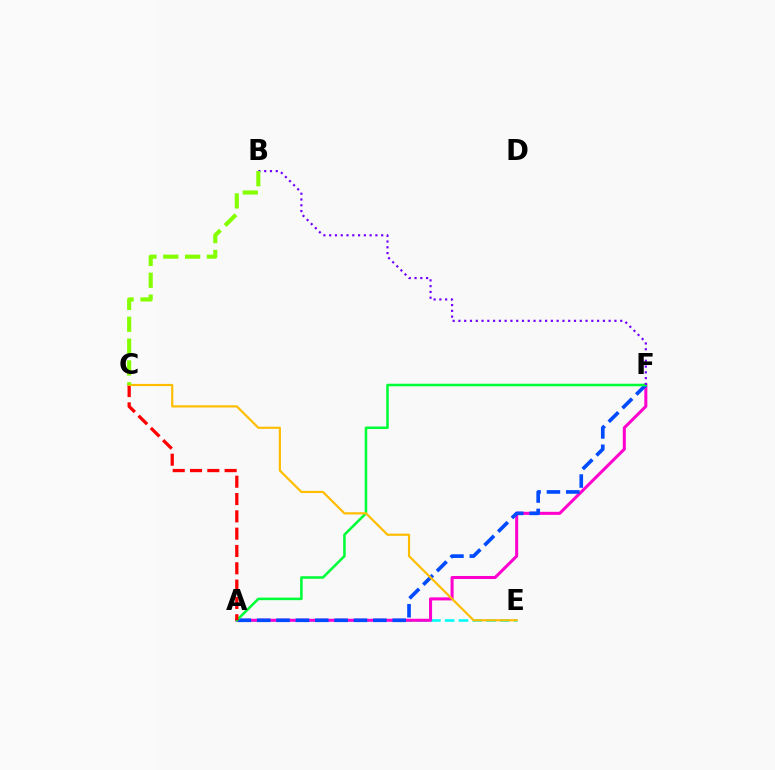{('A', 'E'): [{'color': '#00fff6', 'line_style': 'dashed', 'thickness': 1.88}], ('A', 'F'): [{'color': '#ff00cf', 'line_style': 'solid', 'thickness': 2.19}, {'color': '#004bff', 'line_style': 'dashed', 'thickness': 2.63}, {'color': '#00ff39', 'line_style': 'solid', 'thickness': 1.84}], ('A', 'C'): [{'color': '#ff0000', 'line_style': 'dashed', 'thickness': 2.35}], ('B', 'F'): [{'color': '#7200ff', 'line_style': 'dotted', 'thickness': 1.57}], ('C', 'E'): [{'color': '#ffbd00', 'line_style': 'solid', 'thickness': 1.58}], ('B', 'C'): [{'color': '#84ff00', 'line_style': 'dashed', 'thickness': 2.97}]}